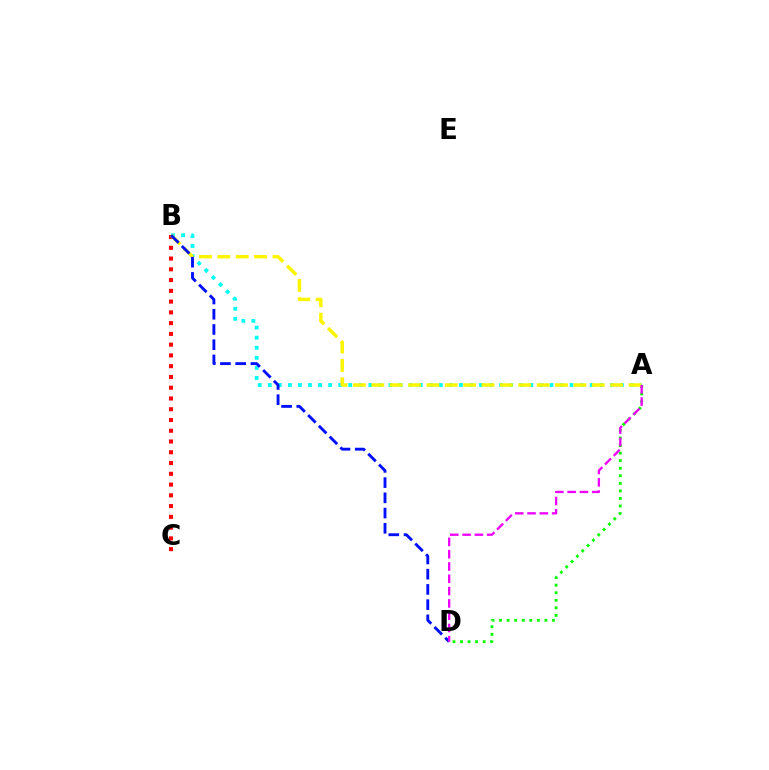{('B', 'C'): [{'color': '#ff0000', 'line_style': 'dotted', 'thickness': 2.92}], ('A', 'B'): [{'color': '#00fff6', 'line_style': 'dotted', 'thickness': 2.73}, {'color': '#fcf500', 'line_style': 'dashed', 'thickness': 2.5}], ('A', 'D'): [{'color': '#08ff00', 'line_style': 'dotted', 'thickness': 2.05}, {'color': '#ee00ff', 'line_style': 'dashed', 'thickness': 1.67}], ('B', 'D'): [{'color': '#0010ff', 'line_style': 'dashed', 'thickness': 2.07}]}